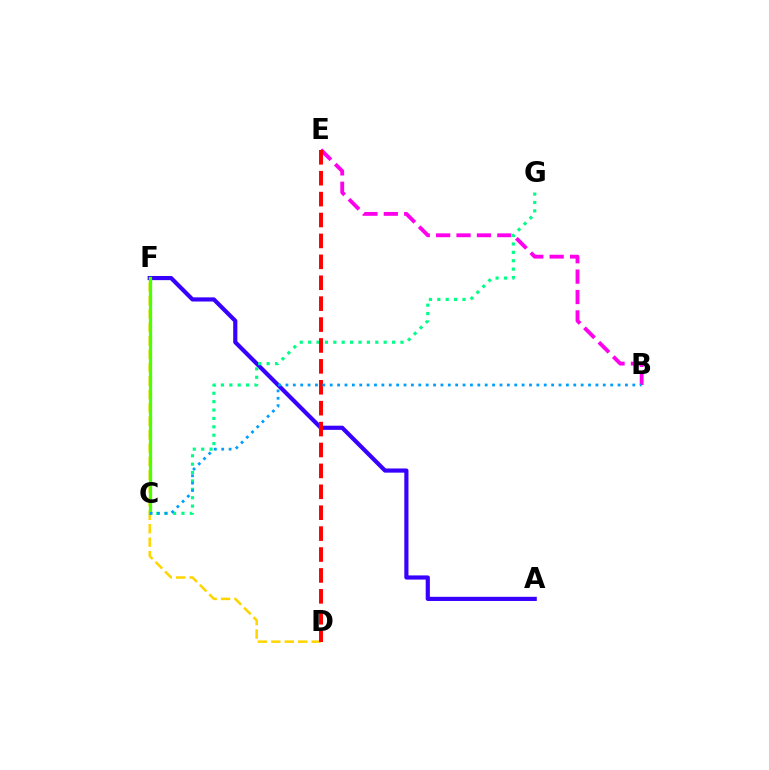{('A', 'F'): [{'color': '#3700ff', 'line_style': 'solid', 'thickness': 2.99}], ('D', 'F'): [{'color': '#ffd500', 'line_style': 'dashed', 'thickness': 1.82}], ('B', 'E'): [{'color': '#ff00ed', 'line_style': 'dashed', 'thickness': 2.77}], ('C', 'G'): [{'color': '#00ff86', 'line_style': 'dotted', 'thickness': 2.28}], ('D', 'E'): [{'color': '#ff0000', 'line_style': 'dashed', 'thickness': 2.84}], ('C', 'F'): [{'color': '#4fff00', 'line_style': 'solid', 'thickness': 2.36}], ('B', 'C'): [{'color': '#009eff', 'line_style': 'dotted', 'thickness': 2.01}]}